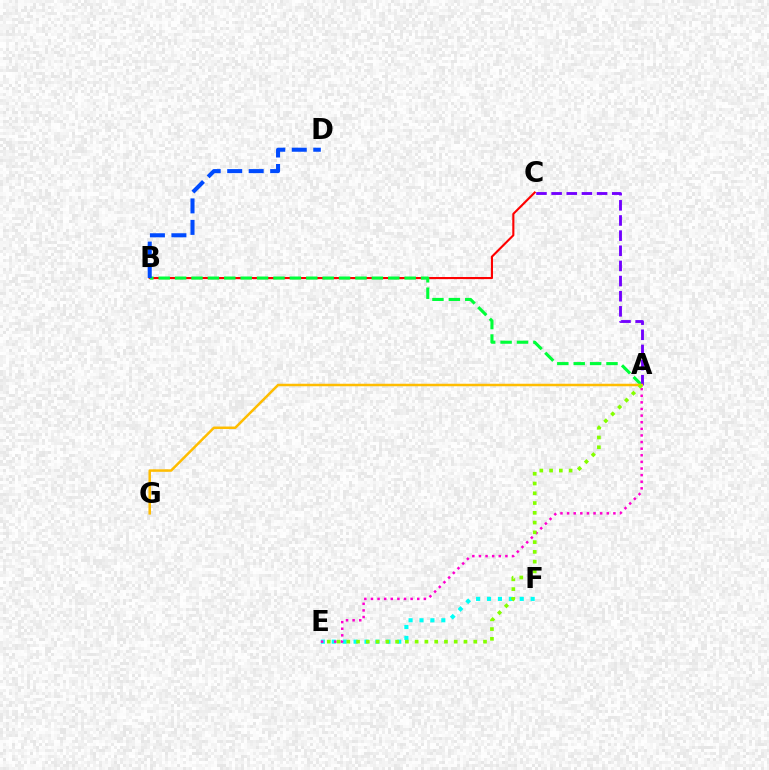{('E', 'F'): [{'color': '#00fff6', 'line_style': 'dotted', 'thickness': 2.96}], ('B', 'C'): [{'color': '#ff0000', 'line_style': 'solid', 'thickness': 1.52}], ('A', 'B'): [{'color': '#00ff39', 'line_style': 'dashed', 'thickness': 2.23}], ('A', 'C'): [{'color': '#7200ff', 'line_style': 'dashed', 'thickness': 2.06}], ('A', 'E'): [{'color': '#ff00cf', 'line_style': 'dotted', 'thickness': 1.8}, {'color': '#84ff00', 'line_style': 'dotted', 'thickness': 2.65}], ('B', 'D'): [{'color': '#004bff', 'line_style': 'dashed', 'thickness': 2.92}], ('A', 'G'): [{'color': '#ffbd00', 'line_style': 'solid', 'thickness': 1.81}]}